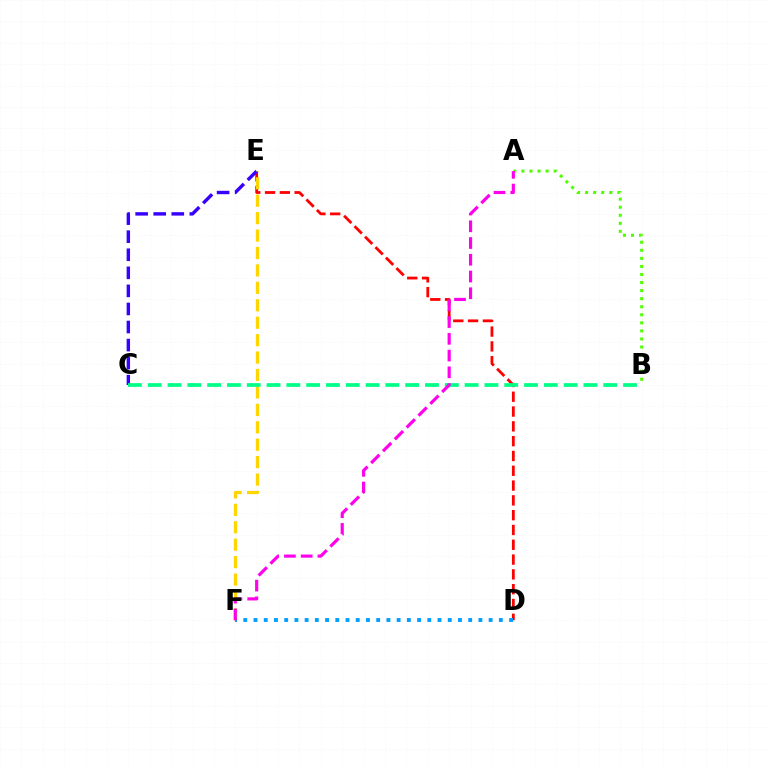{('A', 'B'): [{'color': '#4fff00', 'line_style': 'dotted', 'thickness': 2.19}], ('D', 'E'): [{'color': '#ff0000', 'line_style': 'dashed', 'thickness': 2.01}], ('C', 'E'): [{'color': '#3700ff', 'line_style': 'dashed', 'thickness': 2.45}], ('E', 'F'): [{'color': '#ffd500', 'line_style': 'dashed', 'thickness': 2.37}], ('B', 'C'): [{'color': '#00ff86', 'line_style': 'dashed', 'thickness': 2.69}], ('D', 'F'): [{'color': '#009eff', 'line_style': 'dotted', 'thickness': 2.78}], ('A', 'F'): [{'color': '#ff00ed', 'line_style': 'dashed', 'thickness': 2.27}]}